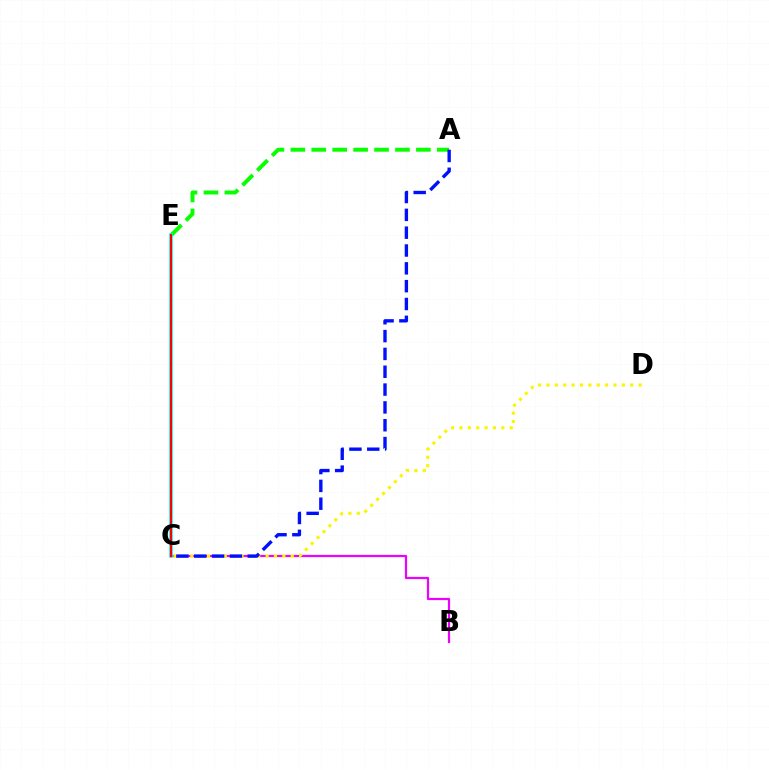{('B', 'C'): [{'color': '#ee00ff', 'line_style': 'solid', 'thickness': 1.59}], ('C', 'D'): [{'color': '#fcf500', 'line_style': 'dotted', 'thickness': 2.28}], ('A', 'E'): [{'color': '#08ff00', 'line_style': 'dashed', 'thickness': 2.84}], ('C', 'E'): [{'color': '#00fff6', 'line_style': 'solid', 'thickness': 2.54}, {'color': '#ff0000', 'line_style': 'solid', 'thickness': 1.56}], ('A', 'C'): [{'color': '#0010ff', 'line_style': 'dashed', 'thickness': 2.42}]}